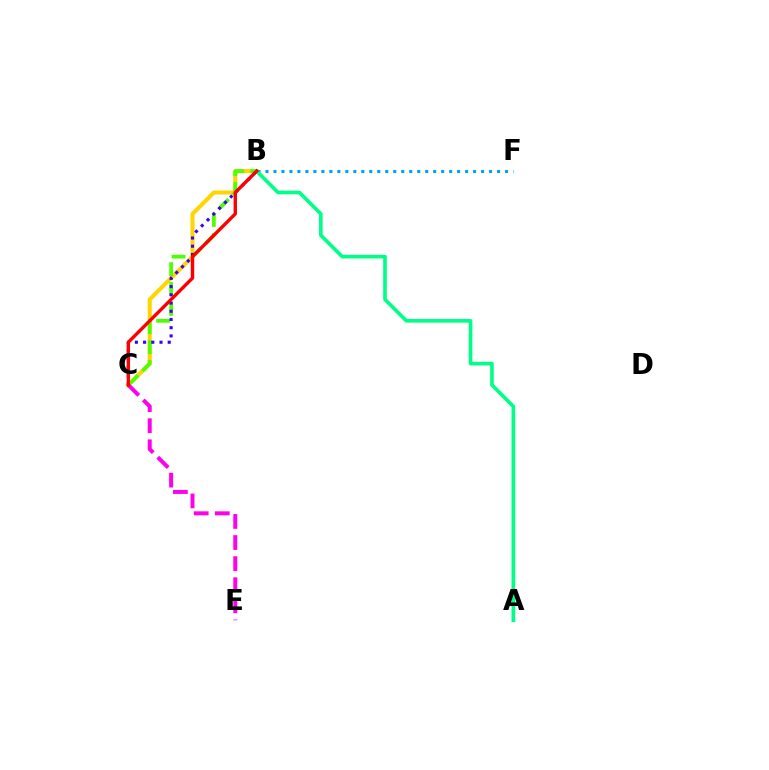{('B', 'C'): [{'color': '#ffd500', 'line_style': 'solid', 'thickness': 2.93}, {'color': '#4fff00', 'line_style': 'dashed', 'thickness': 2.7}, {'color': '#3700ff', 'line_style': 'dotted', 'thickness': 2.23}, {'color': '#ff0000', 'line_style': 'solid', 'thickness': 2.44}], ('C', 'E'): [{'color': '#ff00ed', 'line_style': 'dashed', 'thickness': 2.87}], ('B', 'F'): [{'color': '#009eff', 'line_style': 'dotted', 'thickness': 2.17}], ('A', 'B'): [{'color': '#00ff86', 'line_style': 'solid', 'thickness': 2.62}]}